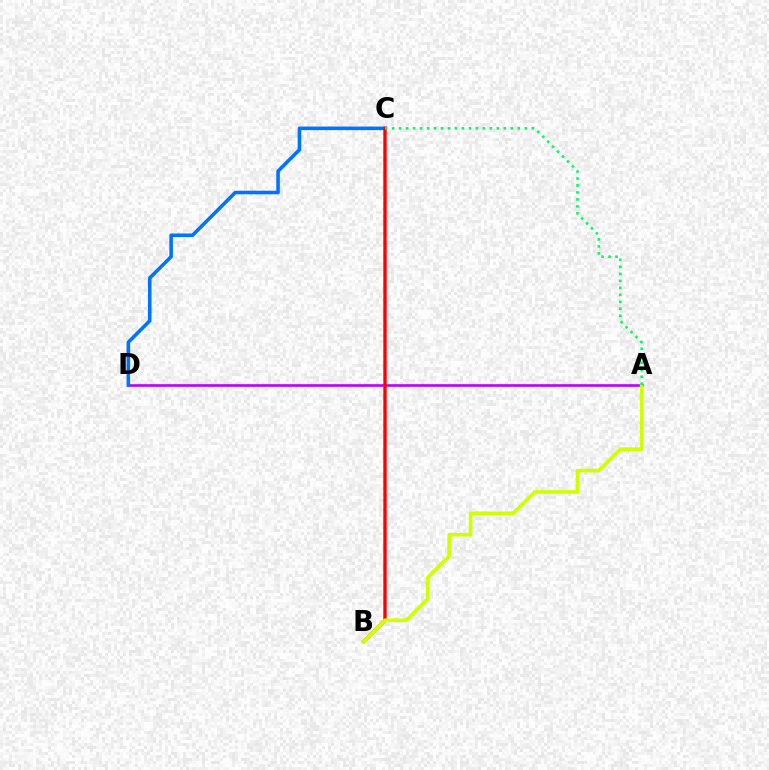{('A', 'D'): [{'color': '#b900ff', 'line_style': 'solid', 'thickness': 1.89}], ('C', 'D'): [{'color': '#0074ff', 'line_style': 'solid', 'thickness': 2.58}], ('B', 'C'): [{'color': '#ff0000', 'line_style': 'solid', 'thickness': 2.43}], ('A', 'B'): [{'color': '#d1ff00', 'line_style': 'solid', 'thickness': 2.64}], ('A', 'C'): [{'color': '#00ff5c', 'line_style': 'dotted', 'thickness': 1.9}]}